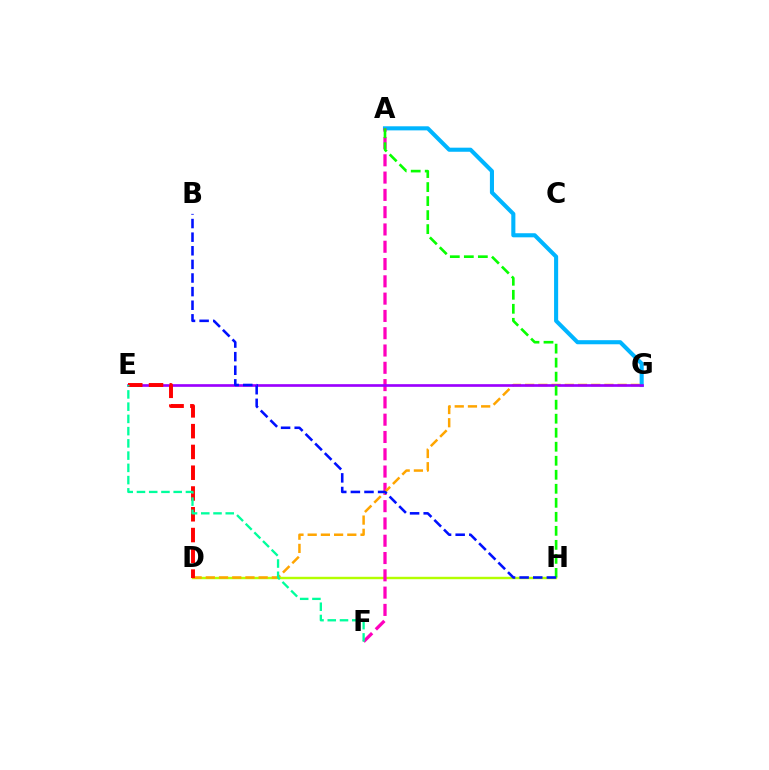{('A', 'G'): [{'color': '#00b5ff', 'line_style': 'solid', 'thickness': 2.94}], ('D', 'H'): [{'color': '#b3ff00', 'line_style': 'solid', 'thickness': 1.74}], ('A', 'F'): [{'color': '#ff00bd', 'line_style': 'dashed', 'thickness': 2.35}], ('D', 'G'): [{'color': '#ffa500', 'line_style': 'dashed', 'thickness': 1.79}], ('E', 'G'): [{'color': '#9b00ff', 'line_style': 'solid', 'thickness': 1.92}], ('D', 'E'): [{'color': '#ff0000', 'line_style': 'dashed', 'thickness': 2.82}], ('A', 'H'): [{'color': '#08ff00', 'line_style': 'dashed', 'thickness': 1.9}], ('B', 'H'): [{'color': '#0010ff', 'line_style': 'dashed', 'thickness': 1.85}], ('E', 'F'): [{'color': '#00ff9d', 'line_style': 'dashed', 'thickness': 1.66}]}